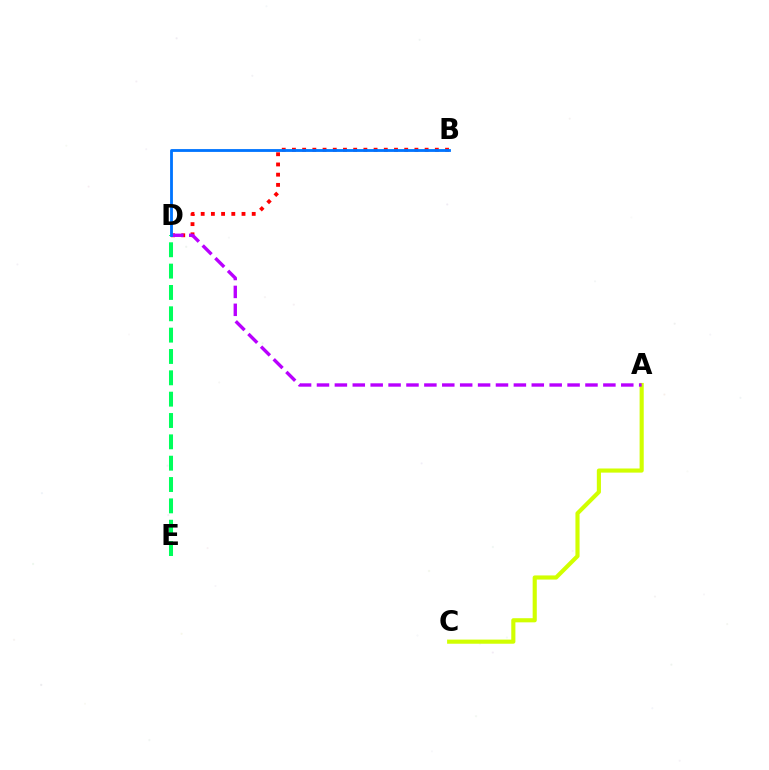{('B', 'D'): [{'color': '#ff0000', 'line_style': 'dotted', 'thickness': 2.77}, {'color': '#0074ff', 'line_style': 'solid', 'thickness': 2.03}], ('A', 'C'): [{'color': '#d1ff00', 'line_style': 'solid', 'thickness': 2.97}], ('A', 'D'): [{'color': '#b900ff', 'line_style': 'dashed', 'thickness': 2.43}], ('D', 'E'): [{'color': '#00ff5c', 'line_style': 'dashed', 'thickness': 2.9}]}